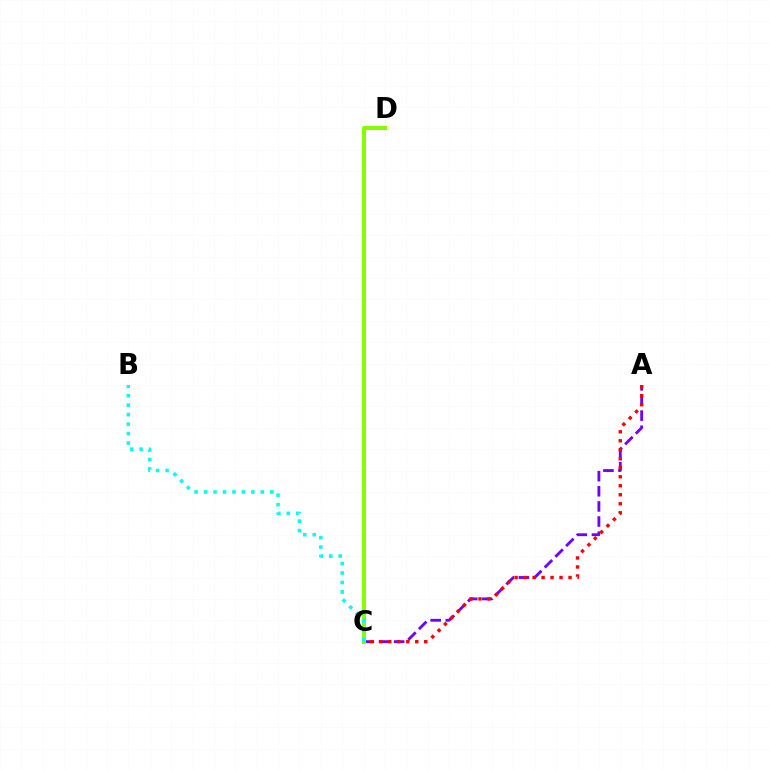{('A', 'C'): [{'color': '#7200ff', 'line_style': 'dashed', 'thickness': 2.06}, {'color': '#ff0000', 'line_style': 'dotted', 'thickness': 2.44}], ('C', 'D'): [{'color': '#84ff00', 'line_style': 'solid', 'thickness': 2.88}], ('B', 'C'): [{'color': '#00fff6', 'line_style': 'dotted', 'thickness': 2.57}]}